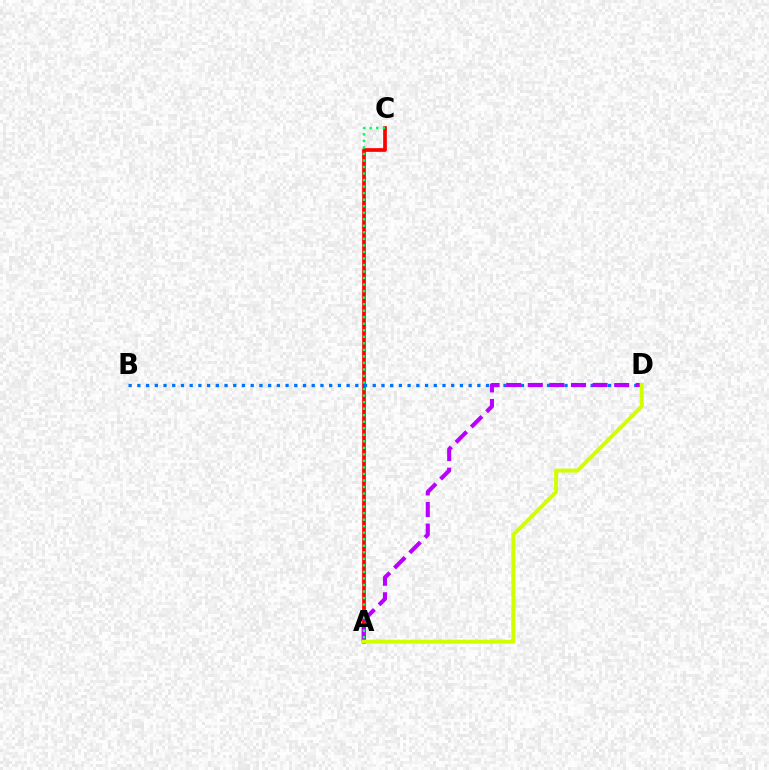{('A', 'C'): [{'color': '#ff0000', 'line_style': 'solid', 'thickness': 2.67}, {'color': '#00ff5c', 'line_style': 'dotted', 'thickness': 1.77}], ('B', 'D'): [{'color': '#0074ff', 'line_style': 'dotted', 'thickness': 2.37}], ('A', 'D'): [{'color': '#b900ff', 'line_style': 'dashed', 'thickness': 2.93}, {'color': '#d1ff00', 'line_style': 'solid', 'thickness': 2.84}]}